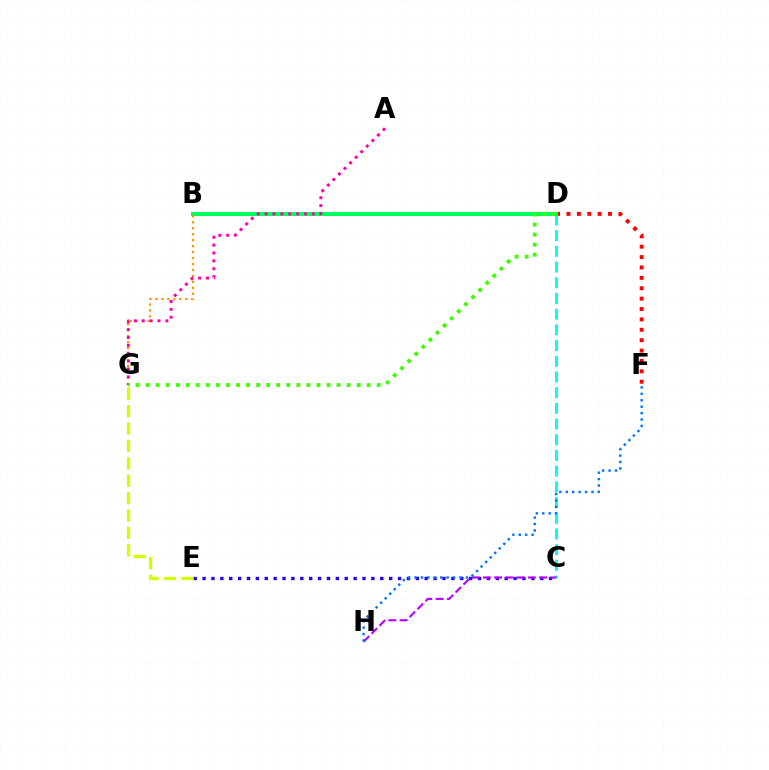{('C', 'D'): [{'color': '#00fff6', 'line_style': 'dashed', 'thickness': 2.13}], ('C', 'E'): [{'color': '#2500ff', 'line_style': 'dotted', 'thickness': 2.41}], ('C', 'H'): [{'color': '#b900ff', 'line_style': 'dashed', 'thickness': 1.53}], ('D', 'F'): [{'color': '#ff0000', 'line_style': 'dotted', 'thickness': 2.82}], ('E', 'G'): [{'color': '#d1ff00', 'line_style': 'dashed', 'thickness': 2.36}], ('B', 'D'): [{'color': '#00ff5c', 'line_style': 'solid', 'thickness': 2.92}], ('F', 'H'): [{'color': '#0074ff', 'line_style': 'dotted', 'thickness': 1.74}], ('B', 'G'): [{'color': '#ff9400', 'line_style': 'dotted', 'thickness': 1.62}], ('A', 'G'): [{'color': '#ff00ac', 'line_style': 'dotted', 'thickness': 2.14}], ('D', 'G'): [{'color': '#3dff00', 'line_style': 'dotted', 'thickness': 2.73}]}